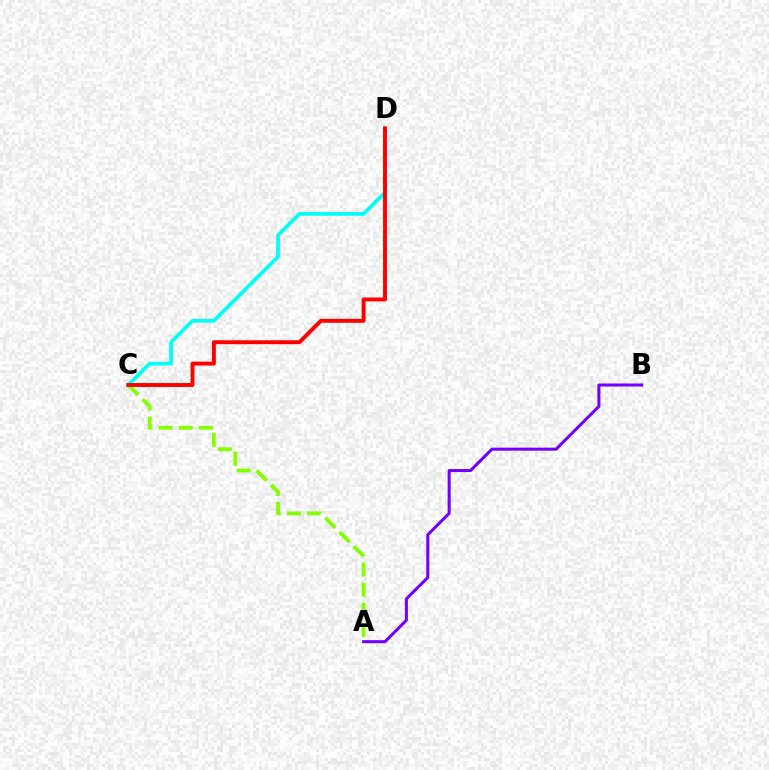{('A', 'C'): [{'color': '#84ff00', 'line_style': 'dashed', 'thickness': 2.74}], ('A', 'B'): [{'color': '#7200ff', 'line_style': 'solid', 'thickness': 2.18}], ('C', 'D'): [{'color': '#00fff6', 'line_style': 'solid', 'thickness': 2.68}, {'color': '#ff0000', 'line_style': 'solid', 'thickness': 2.81}]}